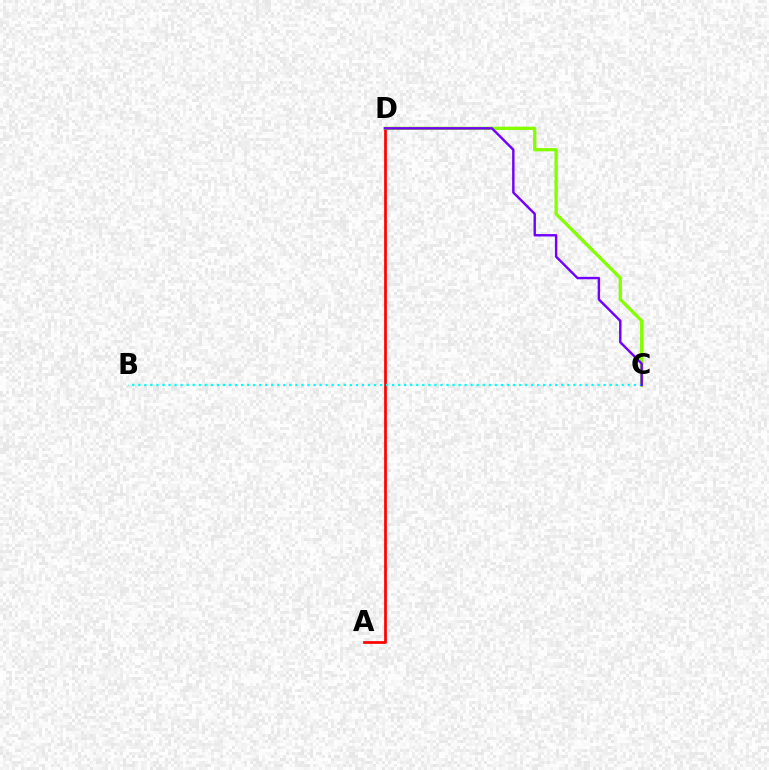{('A', 'D'): [{'color': '#ff0000', 'line_style': 'solid', 'thickness': 1.95}], ('C', 'D'): [{'color': '#84ff00', 'line_style': 'solid', 'thickness': 2.36}, {'color': '#7200ff', 'line_style': 'solid', 'thickness': 1.74}], ('B', 'C'): [{'color': '#00fff6', 'line_style': 'dotted', 'thickness': 1.64}]}